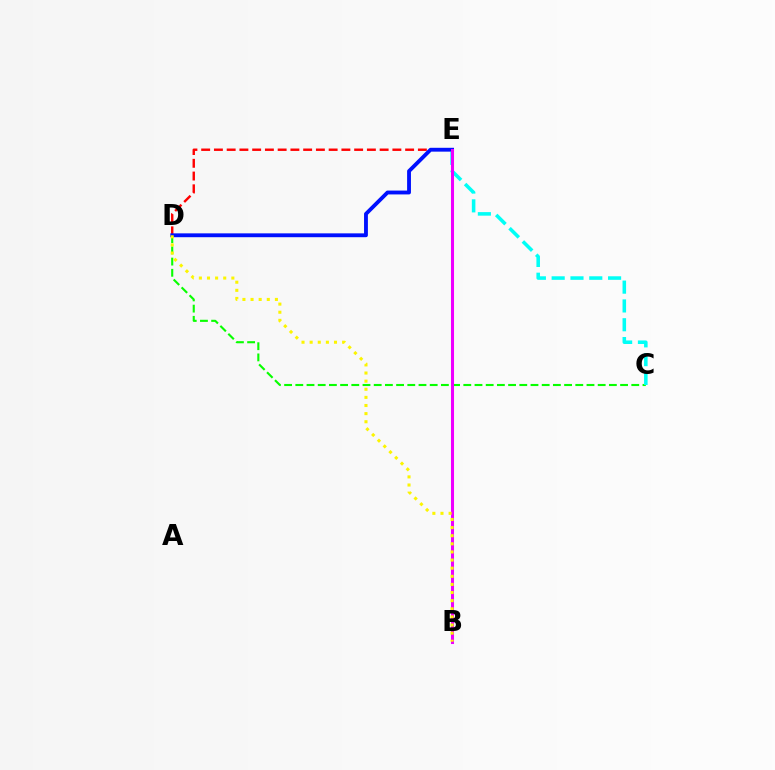{('D', 'E'): [{'color': '#ff0000', 'line_style': 'dashed', 'thickness': 1.73}, {'color': '#0010ff', 'line_style': 'solid', 'thickness': 2.77}], ('C', 'D'): [{'color': '#08ff00', 'line_style': 'dashed', 'thickness': 1.52}], ('C', 'E'): [{'color': '#00fff6', 'line_style': 'dashed', 'thickness': 2.55}], ('B', 'E'): [{'color': '#ee00ff', 'line_style': 'solid', 'thickness': 2.19}], ('B', 'D'): [{'color': '#fcf500', 'line_style': 'dotted', 'thickness': 2.21}]}